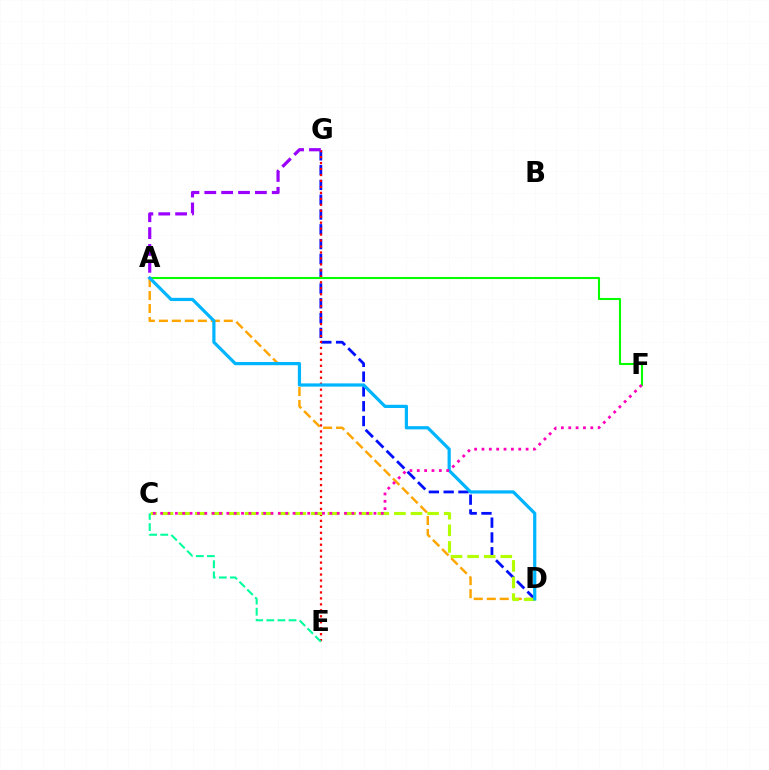{('D', 'G'): [{'color': '#0010ff', 'line_style': 'dashed', 'thickness': 2.01}], ('E', 'G'): [{'color': '#ff0000', 'line_style': 'dotted', 'thickness': 1.62}], ('A', 'F'): [{'color': '#08ff00', 'line_style': 'solid', 'thickness': 1.51}], ('A', 'D'): [{'color': '#ffa500', 'line_style': 'dashed', 'thickness': 1.76}, {'color': '#00b5ff', 'line_style': 'solid', 'thickness': 2.31}], ('C', 'D'): [{'color': '#b3ff00', 'line_style': 'dashed', 'thickness': 2.26}], ('C', 'E'): [{'color': '#00ff9d', 'line_style': 'dashed', 'thickness': 1.51}], ('A', 'G'): [{'color': '#9b00ff', 'line_style': 'dashed', 'thickness': 2.29}], ('C', 'F'): [{'color': '#ff00bd', 'line_style': 'dotted', 'thickness': 2.0}]}